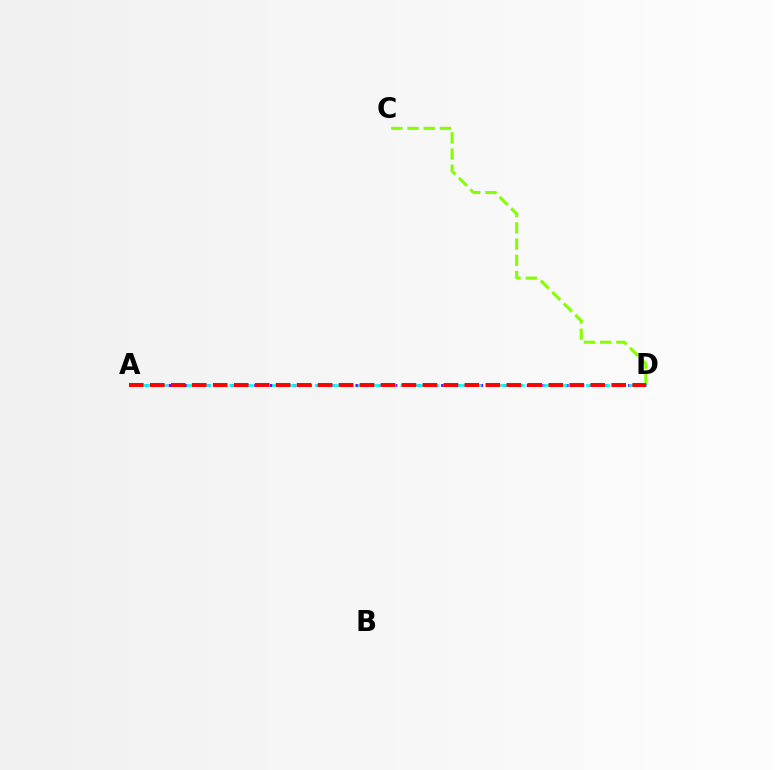{('C', 'D'): [{'color': '#84ff00', 'line_style': 'dashed', 'thickness': 2.2}], ('A', 'D'): [{'color': '#7200ff', 'line_style': 'dotted', 'thickness': 2.12}, {'color': '#00fff6', 'line_style': 'dashed', 'thickness': 1.94}, {'color': '#ff0000', 'line_style': 'dashed', 'thickness': 2.85}]}